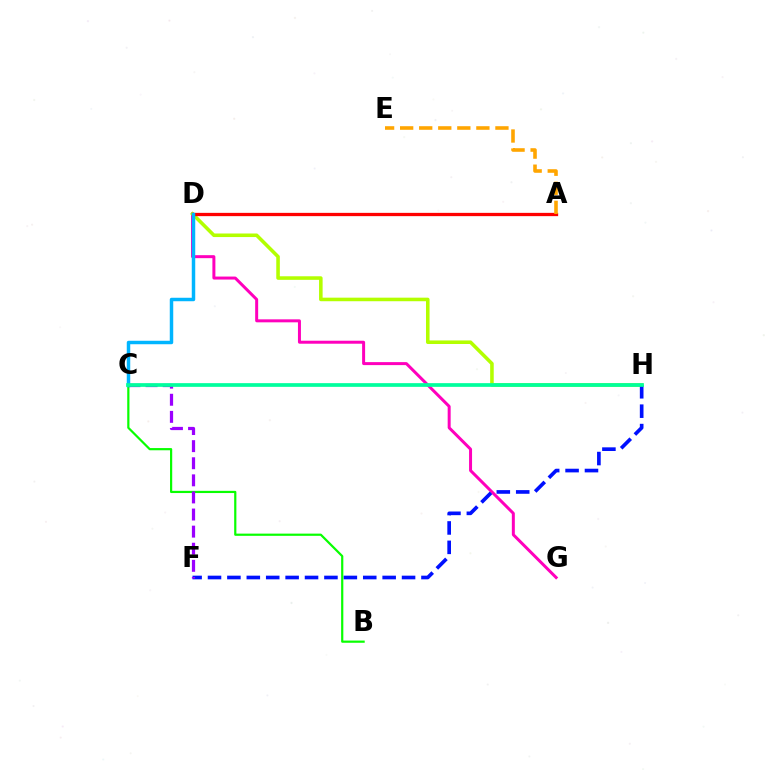{('D', 'G'): [{'color': '#ff00bd', 'line_style': 'solid', 'thickness': 2.15}], ('D', 'H'): [{'color': '#b3ff00', 'line_style': 'solid', 'thickness': 2.56}], ('A', 'D'): [{'color': '#ff0000', 'line_style': 'solid', 'thickness': 2.36}], ('F', 'H'): [{'color': '#0010ff', 'line_style': 'dashed', 'thickness': 2.64}], ('B', 'C'): [{'color': '#08ff00', 'line_style': 'solid', 'thickness': 1.59}], ('C', 'D'): [{'color': '#00b5ff', 'line_style': 'solid', 'thickness': 2.5}], ('C', 'F'): [{'color': '#9b00ff', 'line_style': 'dashed', 'thickness': 2.32}], ('C', 'H'): [{'color': '#00ff9d', 'line_style': 'solid', 'thickness': 2.67}], ('A', 'E'): [{'color': '#ffa500', 'line_style': 'dashed', 'thickness': 2.59}]}